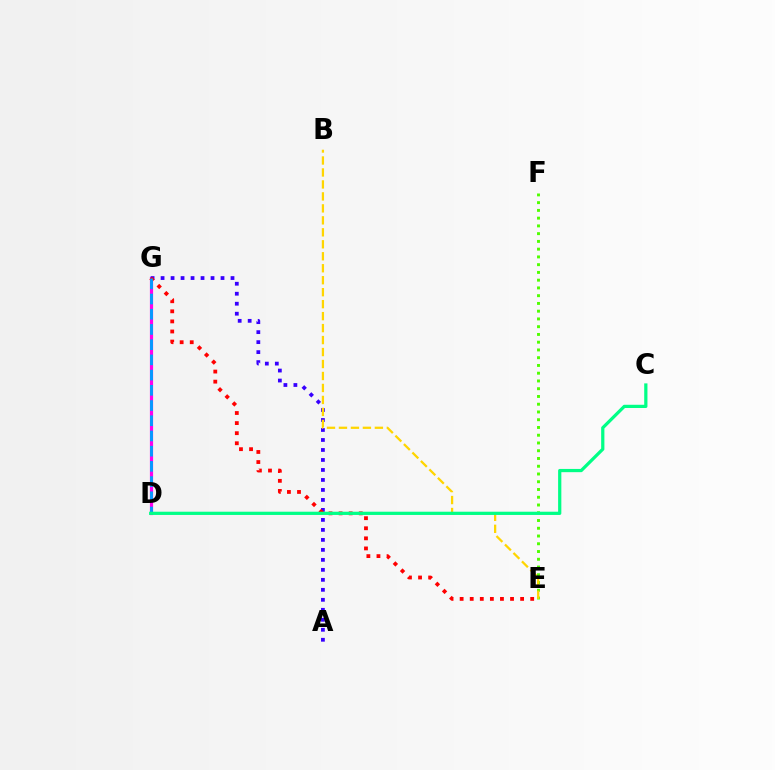{('E', 'F'): [{'color': '#4fff00', 'line_style': 'dotted', 'thickness': 2.11}], ('D', 'G'): [{'color': '#ff00ed', 'line_style': 'solid', 'thickness': 2.3}, {'color': '#009eff', 'line_style': 'dashed', 'thickness': 2.07}], ('A', 'G'): [{'color': '#3700ff', 'line_style': 'dotted', 'thickness': 2.71}], ('B', 'E'): [{'color': '#ffd500', 'line_style': 'dashed', 'thickness': 1.63}], ('E', 'G'): [{'color': '#ff0000', 'line_style': 'dotted', 'thickness': 2.74}], ('C', 'D'): [{'color': '#00ff86', 'line_style': 'solid', 'thickness': 2.33}]}